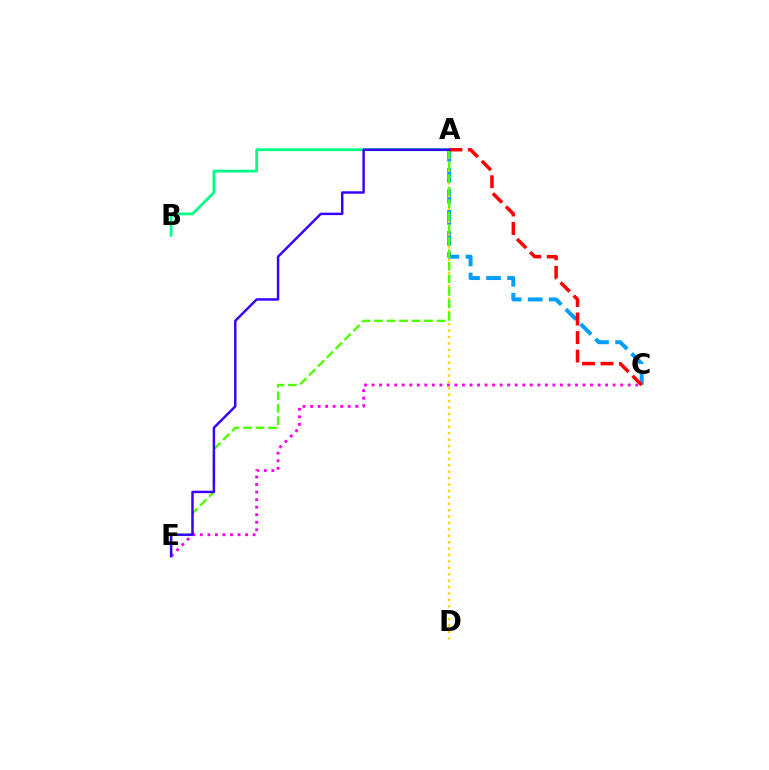{('A', 'C'): [{'color': '#009eff', 'line_style': 'dashed', 'thickness': 2.85}, {'color': '#ff0000', 'line_style': 'dashed', 'thickness': 2.52}], ('A', 'D'): [{'color': '#ffd500', 'line_style': 'dotted', 'thickness': 1.74}], ('A', 'B'): [{'color': '#00ff86', 'line_style': 'solid', 'thickness': 1.99}], ('A', 'E'): [{'color': '#4fff00', 'line_style': 'dashed', 'thickness': 1.7}, {'color': '#3700ff', 'line_style': 'solid', 'thickness': 1.76}], ('C', 'E'): [{'color': '#ff00ed', 'line_style': 'dotted', 'thickness': 2.05}]}